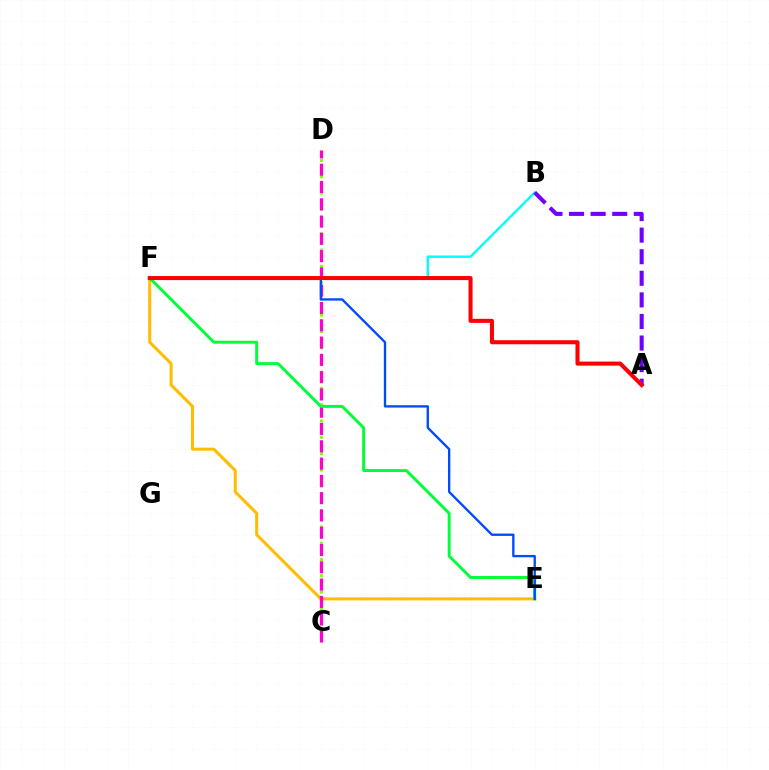{('C', 'D'): [{'color': '#84ff00', 'line_style': 'dotted', 'thickness': 2.21}, {'color': '#ff00cf', 'line_style': 'dashed', 'thickness': 2.35}], ('E', 'F'): [{'color': '#ffbd00', 'line_style': 'solid', 'thickness': 2.19}, {'color': '#00ff39', 'line_style': 'solid', 'thickness': 2.11}, {'color': '#004bff', 'line_style': 'solid', 'thickness': 1.69}], ('B', 'F'): [{'color': '#00fff6', 'line_style': 'solid', 'thickness': 1.72}], ('A', 'B'): [{'color': '#7200ff', 'line_style': 'dashed', 'thickness': 2.93}], ('A', 'F'): [{'color': '#ff0000', 'line_style': 'solid', 'thickness': 2.91}]}